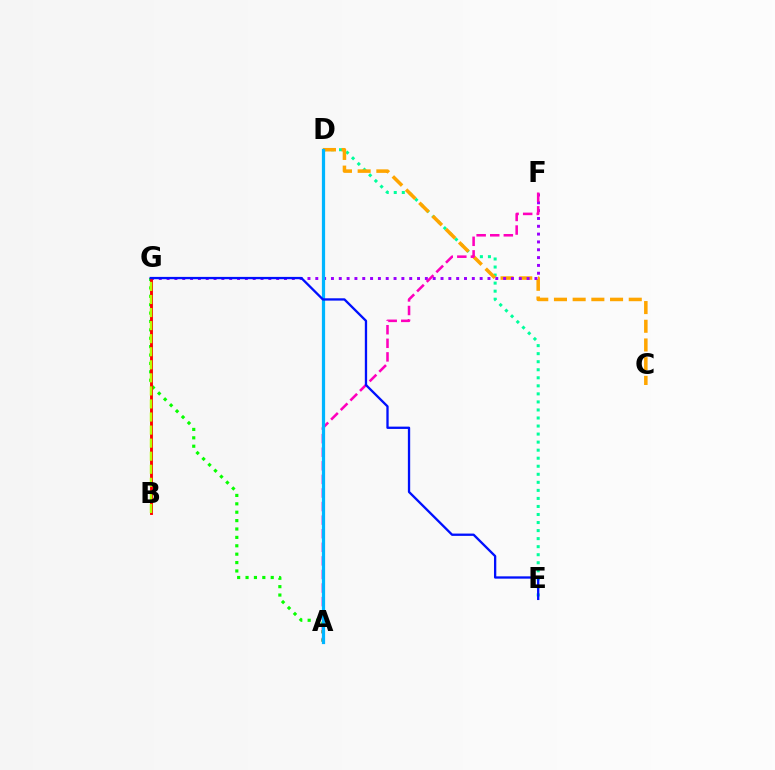{('D', 'E'): [{'color': '#00ff9d', 'line_style': 'dotted', 'thickness': 2.18}], ('C', 'D'): [{'color': '#ffa500', 'line_style': 'dashed', 'thickness': 2.54}], ('F', 'G'): [{'color': '#9b00ff', 'line_style': 'dotted', 'thickness': 2.13}], ('A', 'G'): [{'color': '#08ff00', 'line_style': 'dotted', 'thickness': 2.28}], ('A', 'F'): [{'color': '#ff00bd', 'line_style': 'dashed', 'thickness': 1.84}], ('B', 'G'): [{'color': '#ff0000', 'line_style': 'solid', 'thickness': 2.07}, {'color': '#b3ff00', 'line_style': 'dashed', 'thickness': 1.77}], ('A', 'D'): [{'color': '#00b5ff', 'line_style': 'solid', 'thickness': 2.32}], ('E', 'G'): [{'color': '#0010ff', 'line_style': 'solid', 'thickness': 1.66}]}